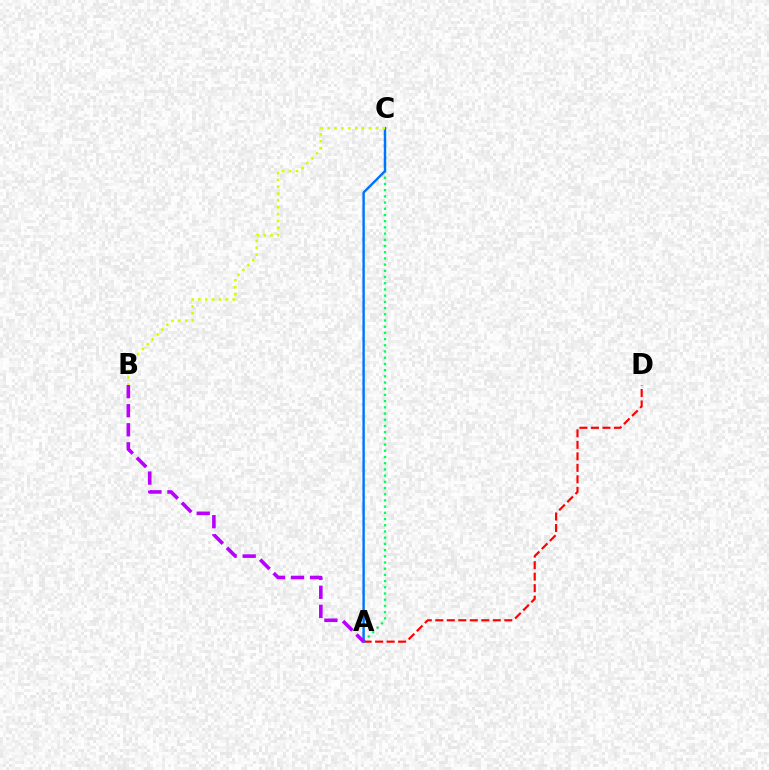{('A', 'C'): [{'color': '#00ff5c', 'line_style': 'dotted', 'thickness': 1.69}, {'color': '#0074ff', 'line_style': 'solid', 'thickness': 1.75}], ('A', 'D'): [{'color': '#ff0000', 'line_style': 'dashed', 'thickness': 1.56}], ('B', 'C'): [{'color': '#d1ff00', 'line_style': 'dotted', 'thickness': 1.87}], ('A', 'B'): [{'color': '#b900ff', 'line_style': 'dashed', 'thickness': 2.59}]}